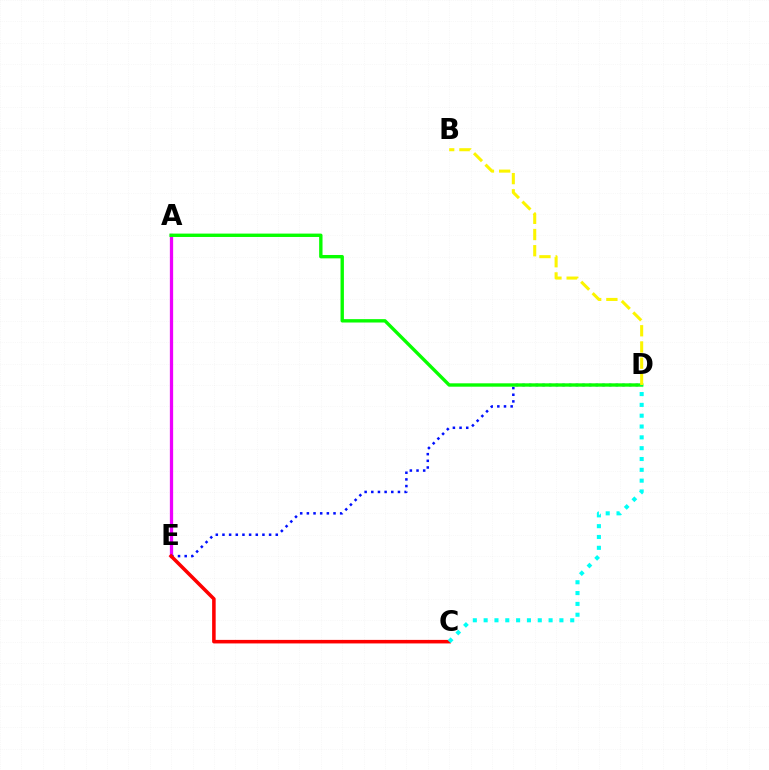{('A', 'E'): [{'color': '#ee00ff', 'line_style': 'solid', 'thickness': 2.36}], ('D', 'E'): [{'color': '#0010ff', 'line_style': 'dotted', 'thickness': 1.81}], ('C', 'E'): [{'color': '#ff0000', 'line_style': 'solid', 'thickness': 2.55}], ('A', 'D'): [{'color': '#08ff00', 'line_style': 'solid', 'thickness': 2.43}], ('B', 'D'): [{'color': '#fcf500', 'line_style': 'dashed', 'thickness': 2.2}], ('C', 'D'): [{'color': '#00fff6', 'line_style': 'dotted', 'thickness': 2.94}]}